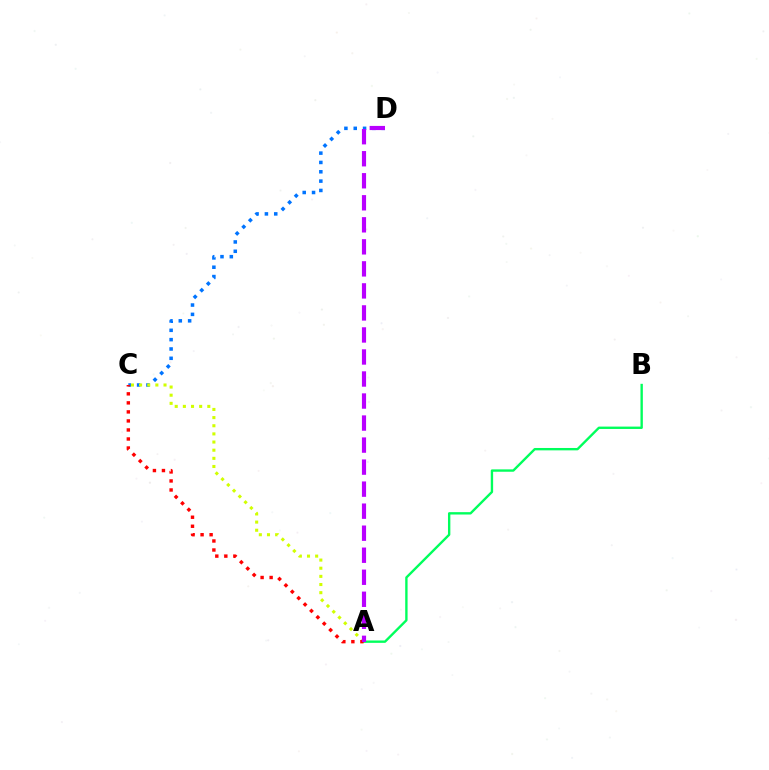{('A', 'B'): [{'color': '#00ff5c', 'line_style': 'solid', 'thickness': 1.71}], ('C', 'D'): [{'color': '#0074ff', 'line_style': 'dotted', 'thickness': 2.54}], ('A', 'C'): [{'color': '#d1ff00', 'line_style': 'dotted', 'thickness': 2.21}, {'color': '#ff0000', 'line_style': 'dotted', 'thickness': 2.45}], ('A', 'D'): [{'color': '#b900ff', 'line_style': 'dashed', 'thickness': 2.99}]}